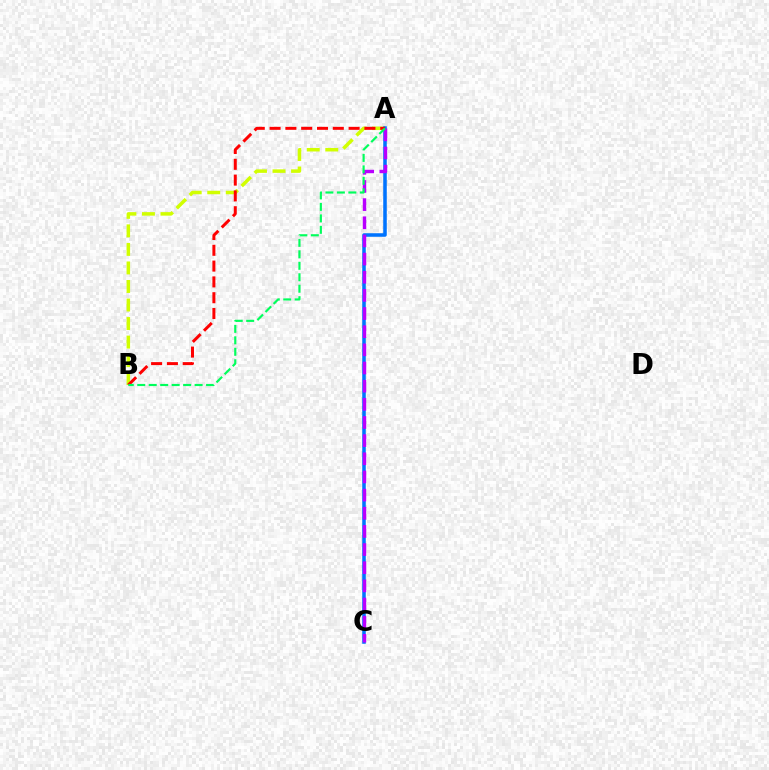{('A', 'B'): [{'color': '#d1ff00', 'line_style': 'dashed', 'thickness': 2.52}, {'color': '#ff0000', 'line_style': 'dashed', 'thickness': 2.15}, {'color': '#00ff5c', 'line_style': 'dashed', 'thickness': 1.56}], ('A', 'C'): [{'color': '#0074ff', 'line_style': 'solid', 'thickness': 2.55}, {'color': '#b900ff', 'line_style': 'dashed', 'thickness': 2.47}]}